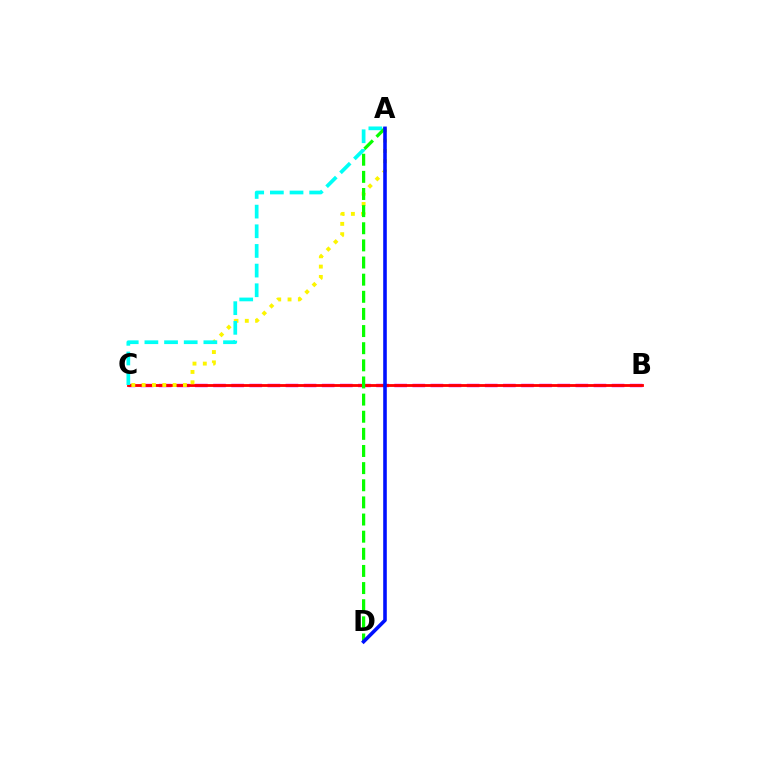{('B', 'C'): [{'color': '#ee00ff', 'line_style': 'dashed', 'thickness': 2.46}, {'color': '#ff0000', 'line_style': 'solid', 'thickness': 2.04}], ('A', 'C'): [{'color': '#fcf500', 'line_style': 'dotted', 'thickness': 2.8}, {'color': '#00fff6', 'line_style': 'dashed', 'thickness': 2.67}], ('A', 'D'): [{'color': '#08ff00', 'line_style': 'dashed', 'thickness': 2.33}, {'color': '#0010ff', 'line_style': 'solid', 'thickness': 2.58}]}